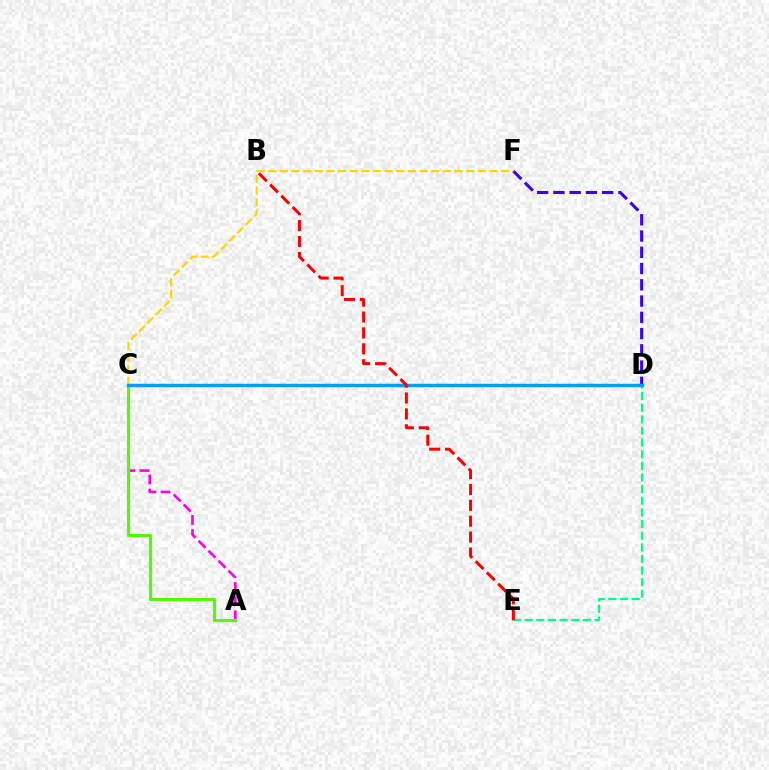{('A', 'C'): [{'color': '#ff00ed', 'line_style': 'dashed', 'thickness': 1.92}, {'color': '#4fff00', 'line_style': 'solid', 'thickness': 2.22}], ('D', 'E'): [{'color': '#00ff86', 'line_style': 'dashed', 'thickness': 1.58}], ('D', 'F'): [{'color': '#3700ff', 'line_style': 'dashed', 'thickness': 2.21}], ('C', 'F'): [{'color': '#ffd500', 'line_style': 'dashed', 'thickness': 1.58}], ('C', 'D'): [{'color': '#009eff', 'line_style': 'solid', 'thickness': 2.48}], ('B', 'E'): [{'color': '#ff0000', 'line_style': 'dashed', 'thickness': 2.16}]}